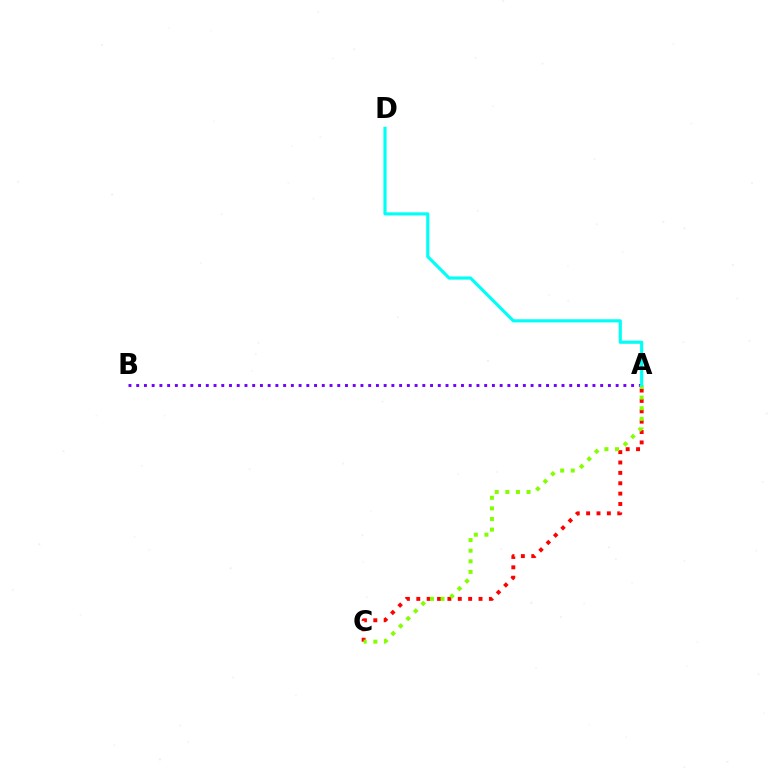{('A', 'C'): [{'color': '#ff0000', 'line_style': 'dotted', 'thickness': 2.82}, {'color': '#84ff00', 'line_style': 'dotted', 'thickness': 2.88}], ('A', 'B'): [{'color': '#7200ff', 'line_style': 'dotted', 'thickness': 2.1}], ('A', 'D'): [{'color': '#00fff6', 'line_style': 'solid', 'thickness': 2.27}]}